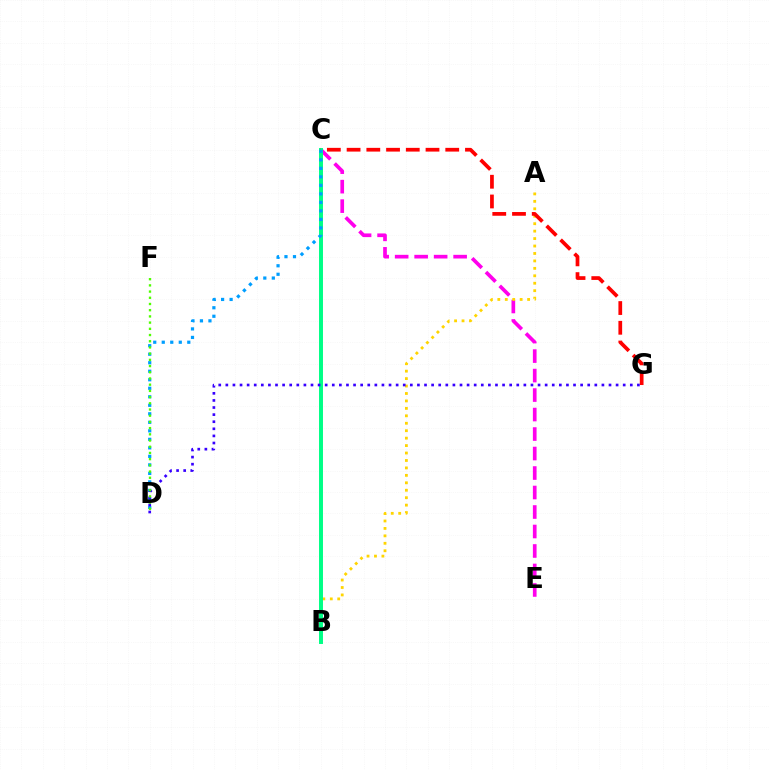{('C', 'E'): [{'color': '#ff00ed', 'line_style': 'dashed', 'thickness': 2.65}], ('A', 'B'): [{'color': '#ffd500', 'line_style': 'dotted', 'thickness': 2.02}], ('B', 'C'): [{'color': '#00ff86', 'line_style': 'solid', 'thickness': 2.85}], ('C', 'G'): [{'color': '#ff0000', 'line_style': 'dashed', 'thickness': 2.68}], ('C', 'D'): [{'color': '#009eff', 'line_style': 'dotted', 'thickness': 2.31}], ('D', 'G'): [{'color': '#3700ff', 'line_style': 'dotted', 'thickness': 1.93}], ('D', 'F'): [{'color': '#4fff00', 'line_style': 'dotted', 'thickness': 1.69}]}